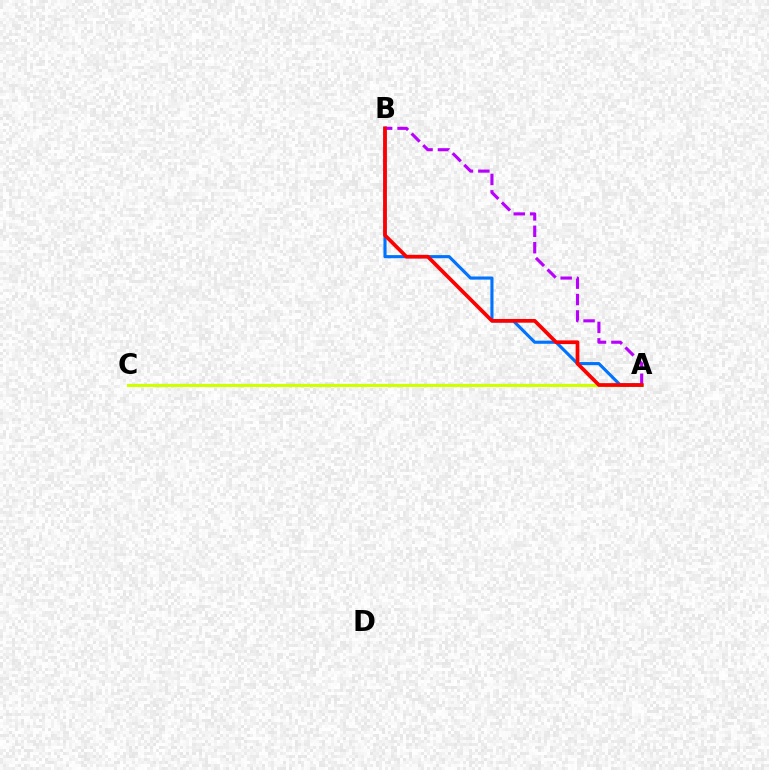{('A', 'C'): [{'color': '#00ff5c', 'line_style': 'solid', 'thickness': 1.5}, {'color': '#d1ff00', 'line_style': 'solid', 'thickness': 2.2}], ('A', 'B'): [{'color': '#0074ff', 'line_style': 'solid', 'thickness': 2.25}, {'color': '#b900ff', 'line_style': 'dashed', 'thickness': 2.23}, {'color': '#ff0000', 'line_style': 'solid', 'thickness': 2.67}]}